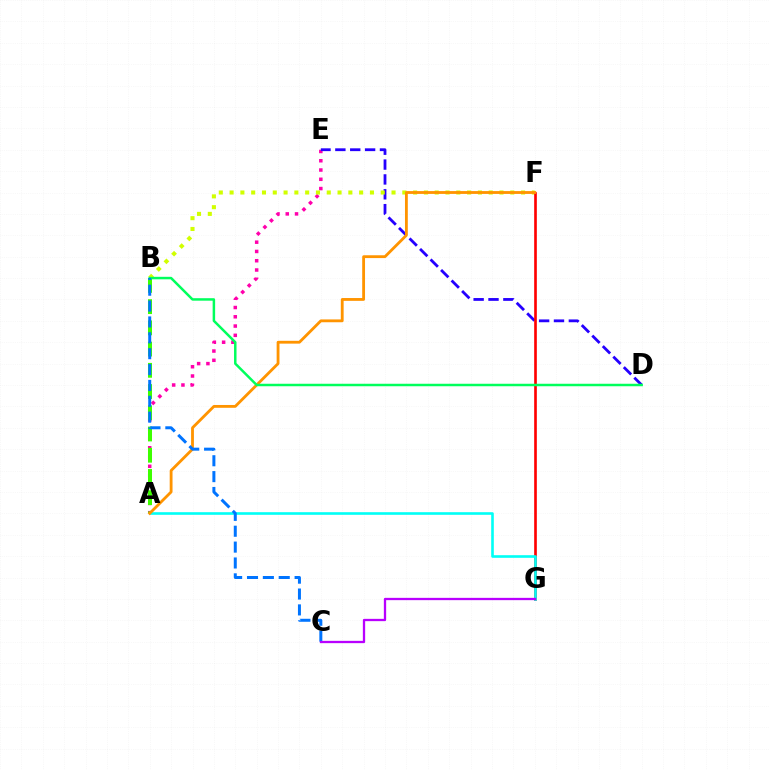{('A', 'E'): [{'color': '#ff00ac', 'line_style': 'dotted', 'thickness': 2.52}], ('D', 'E'): [{'color': '#2500ff', 'line_style': 'dashed', 'thickness': 2.02}], ('B', 'F'): [{'color': '#d1ff00', 'line_style': 'dotted', 'thickness': 2.93}], ('F', 'G'): [{'color': '#ff0000', 'line_style': 'solid', 'thickness': 1.91}], ('A', 'G'): [{'color': '#00fff6', 'line_style': 'solid', 'thickness': 1.89}], ('A', 'B'): [{'color': '#3dff00', 'line_style': 'dashed', 'thickness': 2.88}], ('A', 'F'): [{'color': '#ff9400', 'line_style': 'solid', 'thickness': 2.03}], ('B', 'D'): [{'color': '#00ff5c', 'line_style': 'solid', 'thickness': 1.79}], ('B', 'C'): [{'color': '#0074ff', 'line_style': 'dashed', 'thickness': 2.16}], ('C', 'G'): [{'color': '#b900ff', 'line_style': 'solid', 'thickness': 1.65}]}